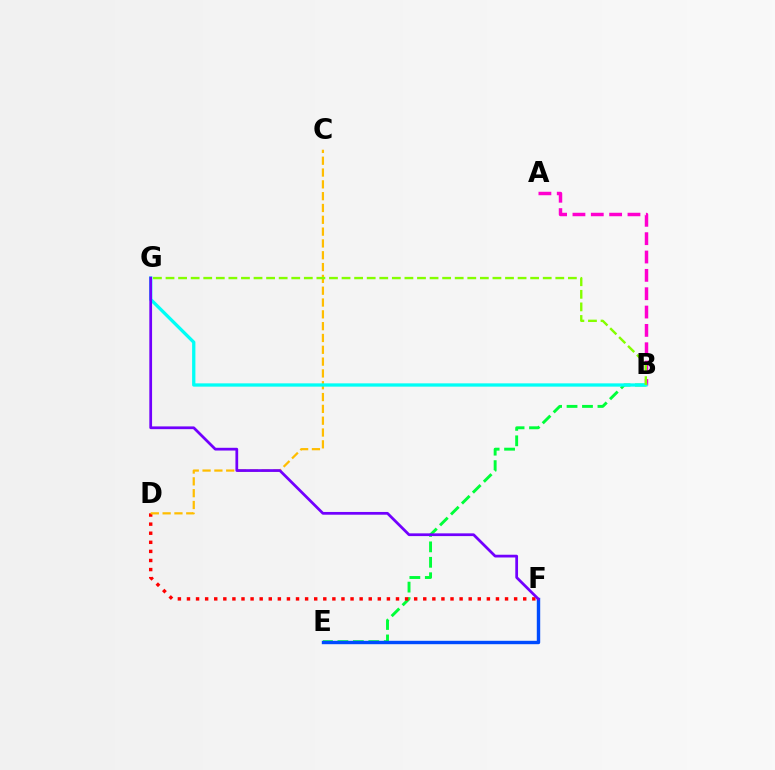{('A', 'B'): [{'color': '#ff00cf', 'line_style': 'dashed', 'thickness': 2.49}], ('B', 'E'): [{'color': '#00ff39', 'line_style': 'dashed', 'thickness': 2.1}], ('D', 'F'): [{'color': '#ff0000', 'line_style': 'dotted', 'thickness': 2.47}], ('E', 'F'): [{'color': '#004bff', 'line_style': 'solid', 'thickness': 2.45}], ('C', 'D'): [{'color': '#ffbd00', 'line_style': 'dashed', 'thickness': 1.61}], ('B', 'G'): [{'color': '#00fff6', 'line_style': 'solid', 'thickness': 2.37}, {'color': '#84ff00', 'line_style': 'dashed', 'thickness': 1.71}], ('F', 'G'): [{'color': '#7200ff', 'line_style': 'solid', 'thickness': 1.98}]}